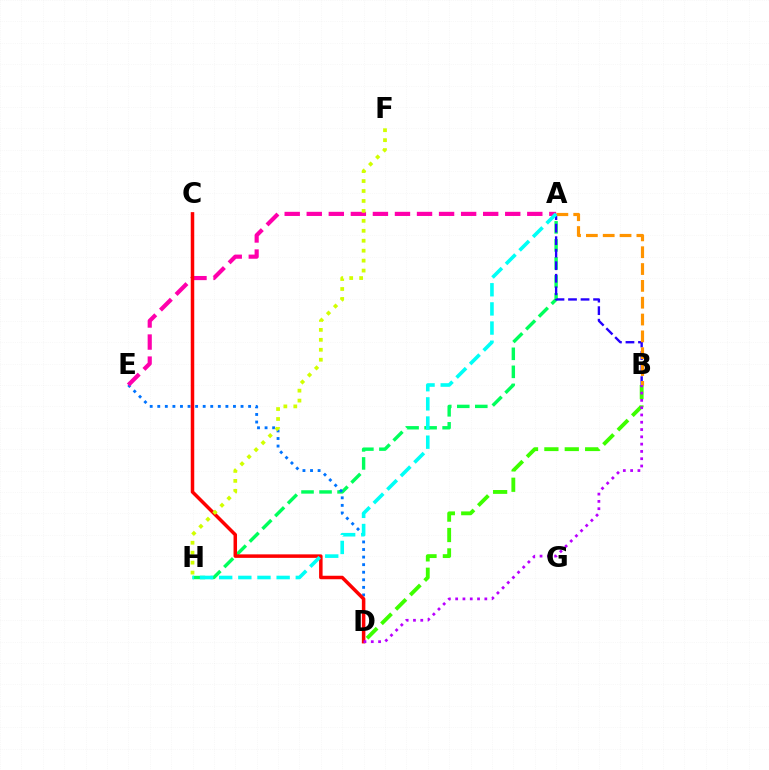{('A', 'H'): [{'color': '#00ff5c', 'line_style': 'dashed', 'thickness': 2.45}, {'color': '#00fff6', 'line_style': 'dashed', 'thickness': 2.6}], ('D', 'E'): [{'color': '#0074ff', 'line_style': 'dotted', 'thickness': 2.06}], ('A', 'B'): [{'color': '#2500ff', 'line_style': 'dashed', 'thickness': 1.7}, {'color': '#ff9400', 'line_style': 'dashed', 'thickness': 2.29}], ('A', 'E'): [{'color': '#ff00ac', 'line_style': 'dashed', 'thickness': 3.0}], ('B', 'D'): [{'color': '#3dff00', 'line_style': 'dashed', 'thickness': 2.77}, {'color': '#b900ff', 'line_style': 'dotted', 'thickness': 1.98}], ('C', 'D'): [{'color': '#ff0000', 'line_style': 'solid', 'thickness': 2.52}], ('F', 'H'): [{'color': '#d1ff00', 'line_style': 'dotted', 'thickness': 2.7}]}